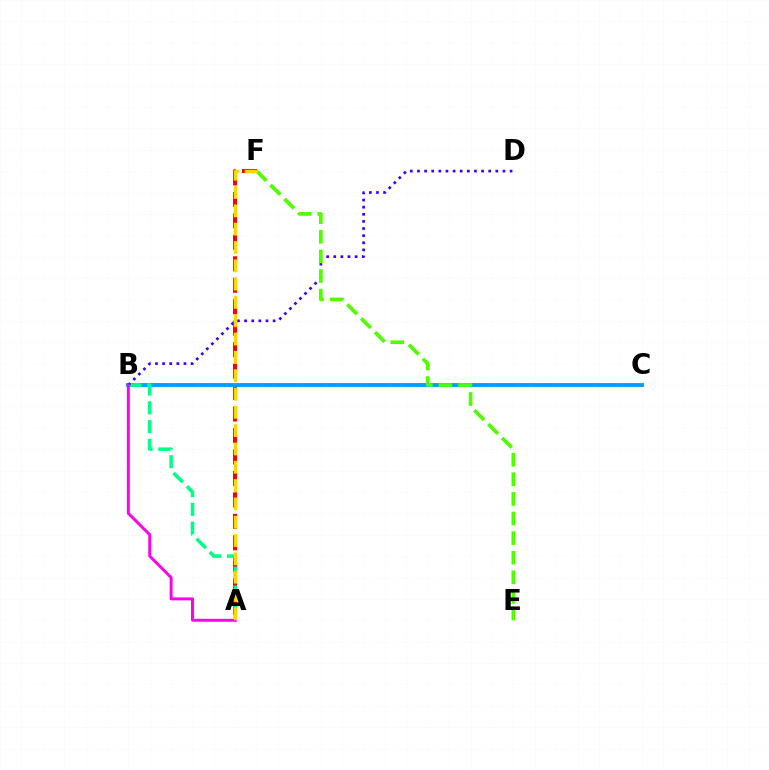{('A', 'F'): [{'color': '#ff0000', 'line_style': 'dashed', 'thickness': 2.92}, {'color': '#ffd500', 'line_style': 'dashed', 'thickness': 2.49}], ('B', 'C'): [{'color': '#009eff', 'line_style': 'solid', 'thickness': 2.79}], ('A', 'B'): [{'color': '#00ff86', 'line_style': 'dashed', 'thickness': 2.56}, {'color': '#ff00ed', 'line_style': 'solid', 'thickness': 2.13}], ('B', 'D'): [{'color': '#3700ff', 'line_style': 'dotted', 'thickness': 1.94}], ('E', 'F'): [{'color': '#4fff00', 'line_style': 'dashed', 'thickness': 2.66}]}